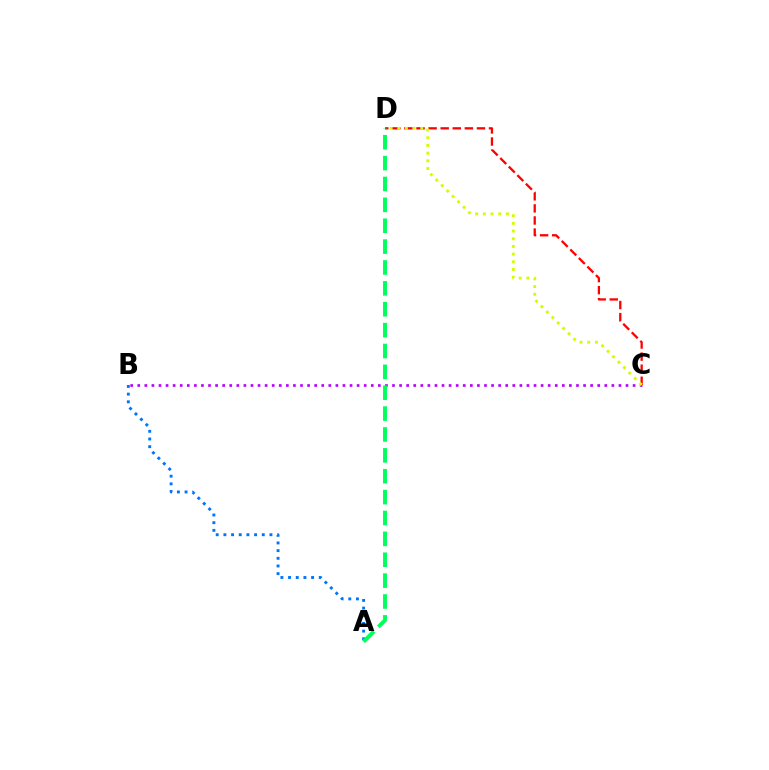{('B', 'C'): [{'color': '#b900ff', 'line_style': 'dotted', 'thickness': 1.92}], ('C', 'D'): [{'color': '#ff0000', 'line_style': 'dashed', 'thickness': 1.64}, {'color': '#d1ff00', 'line_style': 'dotted', 'thickness': 2.09}], ('A', 'B'): [{'color': '#0074ff', 'line_style': 'dotted', 'thickness': 2.09}], ('A', 'D'): [{'color': '#00ff5c', 'line_style': 'dashed', 'thickness': 2.84}]}